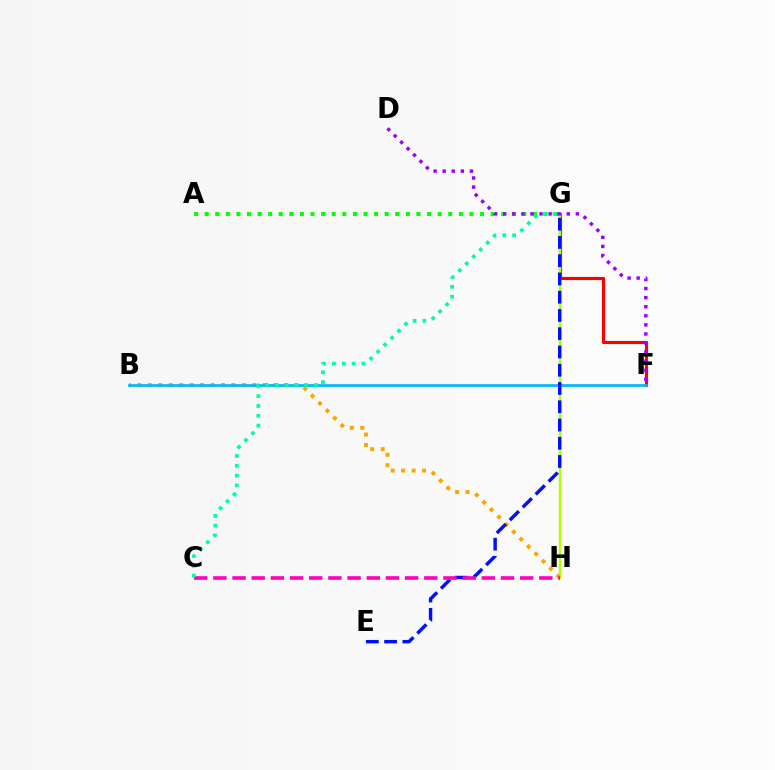{('F', 'G'): [{'color': '#ff0000', 'line_style': 'solid', 'thickness': 2.27}], ('G', 'H'): [{'color': '#b3ff00', 'line_style': 'solid', 'thickness': 1.76}], ('A', 'G'): [{'color': '#08ff00', 'line_style': 'dotted', 'thickness': 2.88}], ('B', 'H'): [{'color': '#ffa500', 'line_style': 'dotted', 'thickness': 2.84}], ('B', 'F'): [{'color': '#00b5ff', 'line_style': 'solid', 'thickness': 1.91}], ('D', 'F'): [{'color': '#9b00ff', 'line_style': 'dotted', 'thickness': 2.47}], ('E', 'G'): [{'color': '#0010ff', 'line_style': 'dashed', 'thickness': 2.48}], ('C', 'H'): [{'color': '#ff00bd', 'line_style': 'dashed', 'thickness': 2.6}], ('C', 'G'): [{'color': '#00ff9d', 'line_style': 'dotted', 'thickness': 2.67}]}